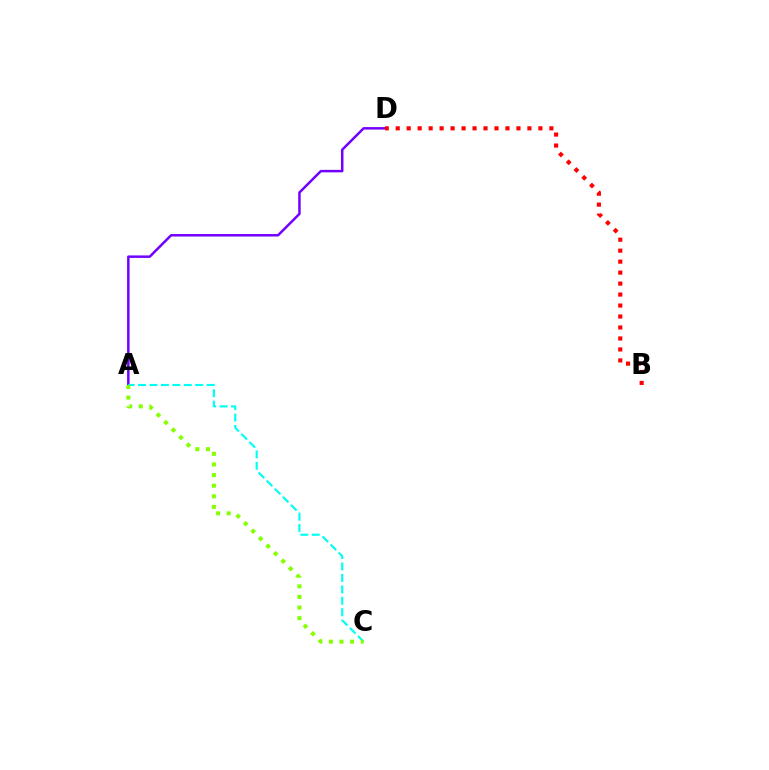{('A', 'D'): [{'color': '#7200ff', 'line_style': 'solid', 'thickness': 1.79}], ('B', 'D'): [{'color': '#ff0000', 'line_style': 'dotted', 'thickness': 2.98}], ('A', 'C'): [{'color': '#00fff6', 'line_style': 'dashed', 'thickness': 1.55}, {'color': '#84ff00', 'line_style': 'dotted', 'thickness': 2.88}]}